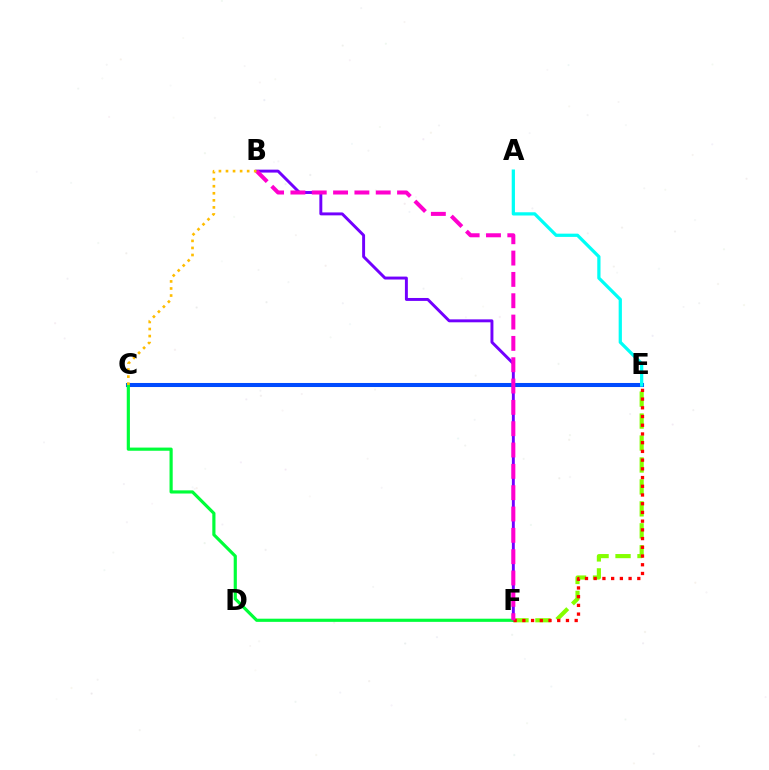{('B', 'F'): [{'color': '#7200ff', 'line_style': 'solid', 'thickness': 2.11}, {'color': '#ff00cf', 'line_style': 'dashed', 'thickness': 2.9}], ('E', 'F'): [{'color': '#84ff00', 'line_style': 'dashed', 'thickness': 2.98}, {'color': '#ff0000', 'line_style': 'dotted', 'thickness': 2.37}], ('C', 'E'): [{'color': '#004bff', 'line_style': 'solid', 'thickness': 2.92}], ('C', 'F'): [{'color': '#00ff39', 'line_style': 'solid', 'thickness': 2.28}], ('A', 'E'): [{'color': '#00fff6', 'line_style': 'solid', 'thickness': 2.34}], ('B', 'C'): [{'color': '#ffbd00', 'line_style': 'dotted', 'thickness': 1.92}]}